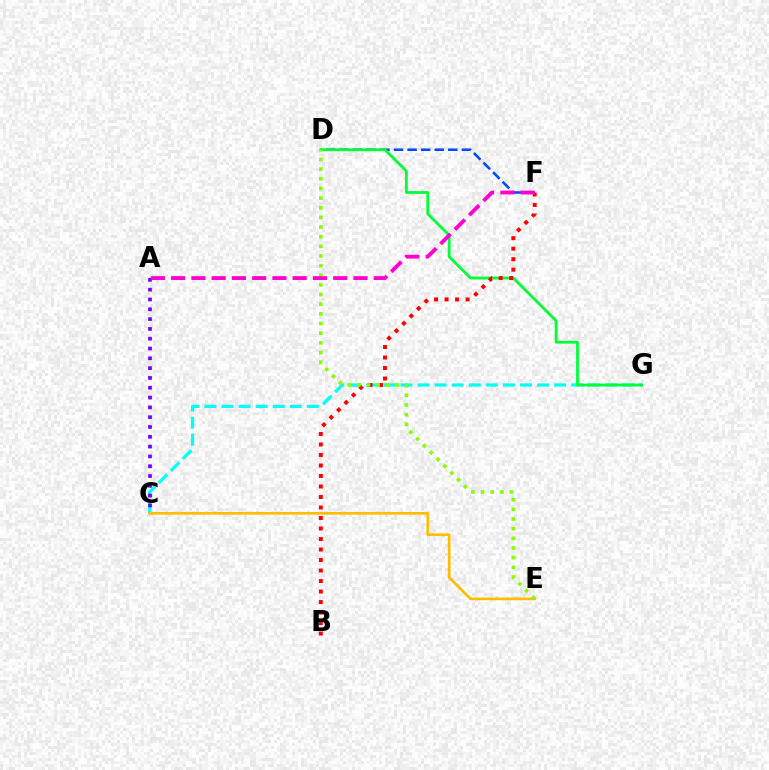{('C', 'G'): [{'color': '#00fff6', 'line_style': 'dashed', 'thickness': 2.32}], ('D', 'F'): [{'color': '#004bff', 'line_style': 'dashed', 'thickness': 1.84}], ('D', 'G'): [{'color': '#00ff39', 'line_style': 'solid', 'thickness': 2.01}], ('A', 'C'): [{'color': '#7200ff', 'line_style': 'dotted', 'thickness': 2.67}], ('B', 'F'): [{'color': '#ff0000', 'line_style': 'dotted', 'thickness': 2.85}], ('C', 'E'): [{'color': '#ffbd00', 'line_style': 'solid', 'thickness': 1.93}], ('D', 'E'): [{'color': '#84ff00', 'line_style': 'dotted', 'thickness': 2.62}], ('A', 'F'): [{'color': '#ff00cf', 'line_style': 'dashed', 'thickness': 2.75}]}